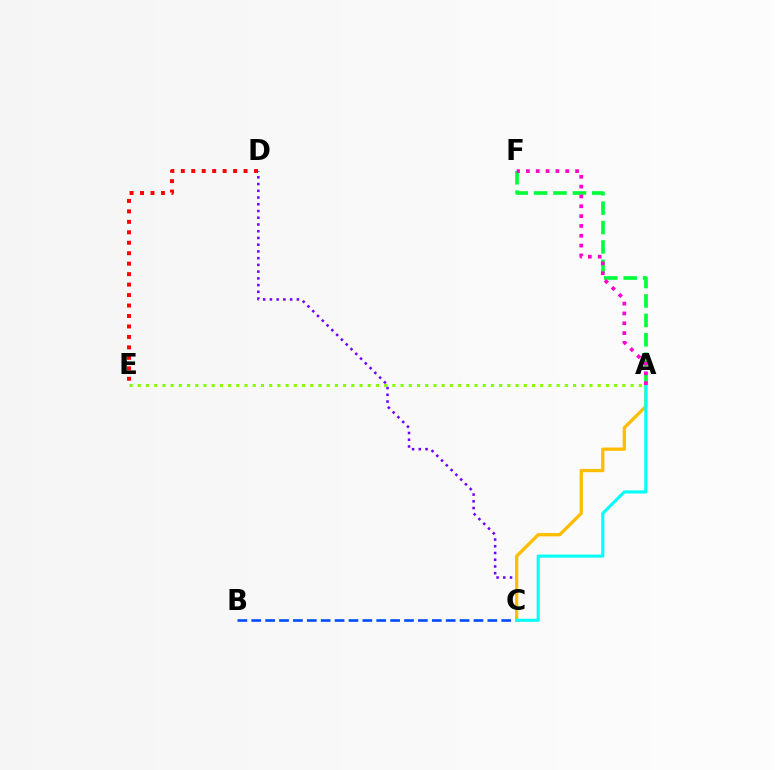{('A', 'F'): [{'color': '#00ff39', 'line_style': 'dashed', 'thickness': 2.64}, {'color': '#ff00cf', 'line_style': 'dotted', 'thickness': 2.67}], ('C', 'D'): [{'color': '#7200ff', 'line_style': 'dotted', 'thickness': 1.83}], ('B', 'C'): [{'color': '#004bff', 'line_style': 'dashed', 'thickness': 1.89}], ('D', 'E'): [{'color': '#ff0000', 'line_style': 'dotted', 'thickness': 2.84}], ('A', 'C'): [{'color': '#ffbd00', 'line_style': 'solid', 'thickness': 2.37}, {'color': '#00fff6', 'line_style': 'solid', 'thickness': 2.22}], ('A', 'E'): [{'color': '#84ff00', 'line_style': 'dotted', 'thickness': 2.23}]}